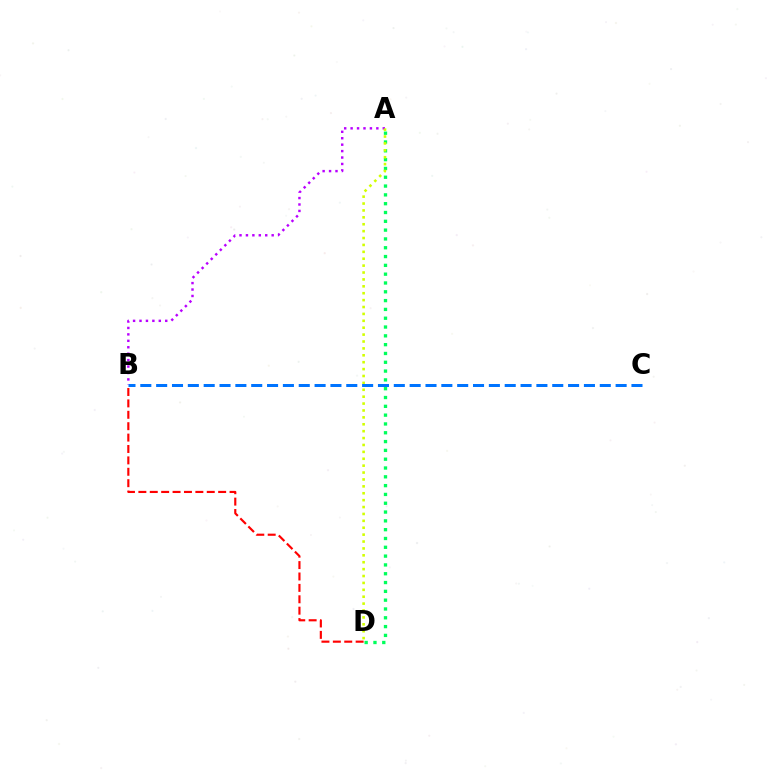{('A', 'D'): [{'color': '#00ff5c', 'line_style': 'dotted', 'thickness': 2.39}, {'color': '#d1ff00', 'line_style': 'dotted', 'thickness': 1.87}], ('A', 'B'): [{'color': '#b900ff', 'line_style': 'dotted', 'thickness': 1.75}], ('B', 'D'): [{'color': '#ff0000', 'line_style': 'dashed', 'thickness': 1.55}], ('B', 'C'): [{'color': '#0074ff', 'line_style': 'dashed', 'thickness': 2.15}]}